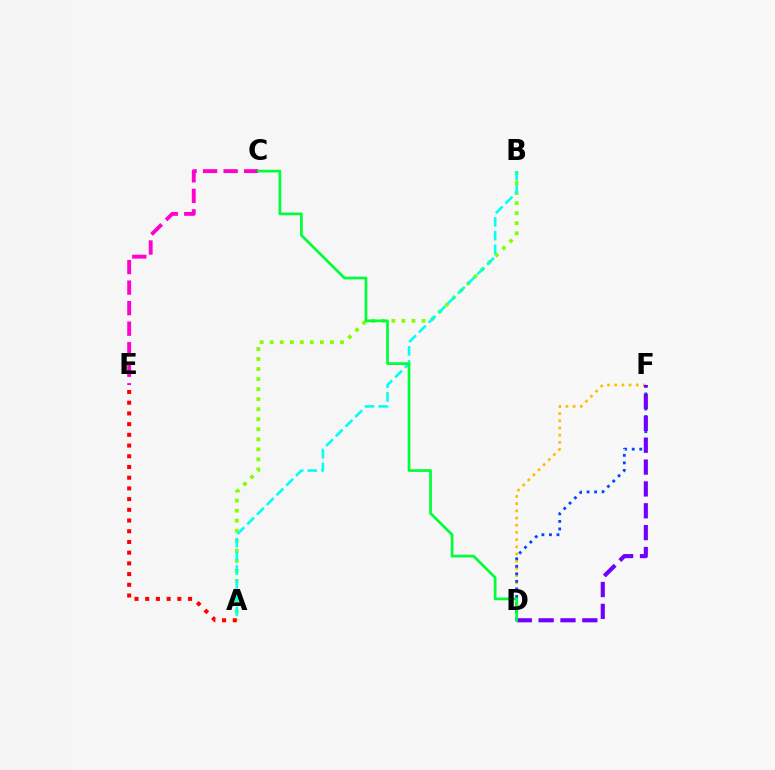{('A', 'B'): [{'color': '#84ff00', 'line_style': 'dotted', 'thickness': 2.73}, {'color': '#00fff6', 'line_style': 'dashed', 'thickness': 1.87}], ('D', 'F'): [{'color': '#ffbd00', 'line_style': 'dotted', 'thickness': 1.96}, {'color': '#004bff', 'line_style': 'dotted', 'thickness': 2.05}, {'color': '#7200ff', 'line_style': 'dashed', 'thickness': 2.97}], ('A', 'E'): [{'color': '#ff0000', 'line_style': 'dotted', 'thickness': 2.91}], ('C', 'E'): [{'color': '#ff00cf', 'line_style': 'dashed', 'thickness': 2.79}], ('C', 'D'): [{'color': '#00ff39', 'line_style': 'solid', 'thickness': 1.96}]}